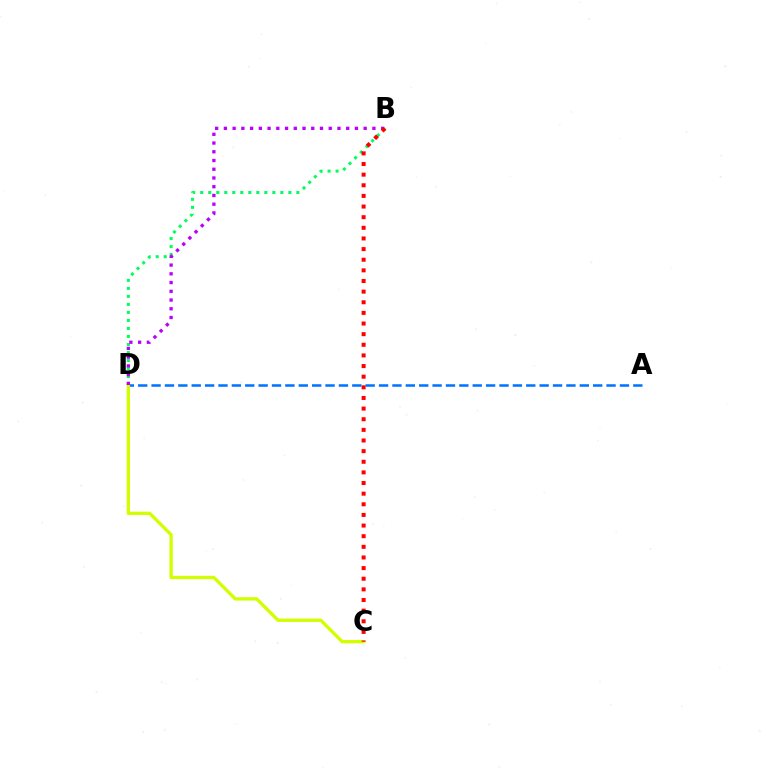{('A', 'D'): [{'color': '#0074ff', 'line_style': 'dashed', 'thickness': 1.82}], ('B', 'D'): [{'color': '#00ff5c', 'line_style': 'dotted', 'thickness': 2.18}, {'color': '#b900ff', 'line_style': 'dotted', 'thickness': 2.37}], ('C', 'D'): [{'color': '#d1ff00', 'line_style': 'solid', 'thickness': 2.38}], ('B', 'C'): [{'color': '#ff0000', 'line_style': 'dotted', 'thickness': 2.89}]}